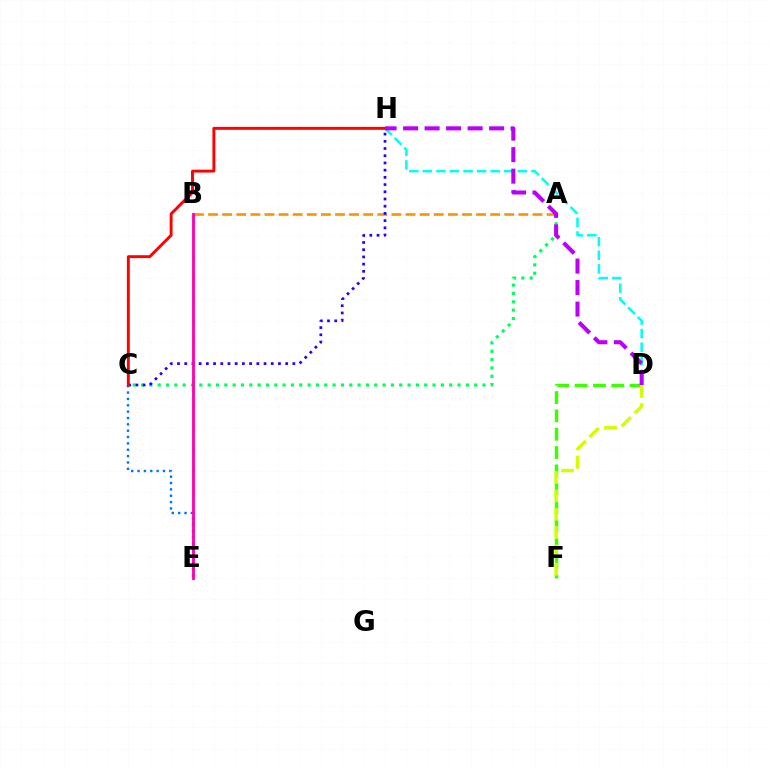{('D', 'H'): [{'color': '#00fff6', 'line_style': 'dashed', 'thickness': 1.84}, {'color': '#b900ff', 'line_style': 'dashed', 'thickness': 2.92}], ('A', 'B'): [{'color': '#ff9400', 'line_style': 'dashed', 'thickness': 1.92}], ('A', 'C'): [{'color': '#00ff5c', 'line_style': 'dotted', 'thickness': 2.26}], ('C', 'H'): [{'color': '#2500ff', 'line_style': 'dotted', 'thickness': 1.96}, {'color': '#ff0000', 'line_style': 'solid', 'thickness': 2.1}], ('C', 'E'): [{'color': '#0074ff', 'line_style': 'dotted', 'thickness': 1.73}], ('D', 'F'): [{'color': '#3dff00', 'line_style': 'dashed', 'thickness': 2.49}, {'color': '#d1ff00', 'line_style': 'dashed', 'thickness': 2.49}], ('B', 'E'): [{'color': '#ff00ac', 'line_style': 'solid', 'thickness': 2.04}]}